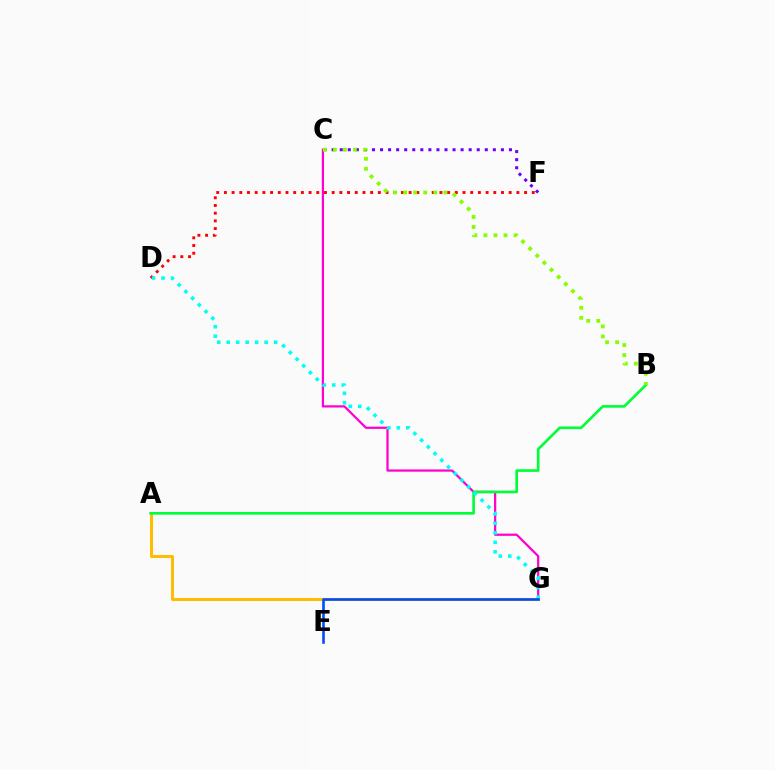{('C', 'F'): [{'color': '#7200ff', 'line_style': 'dotted', 'thickness': 2.19}], ('A', 'G'): [{'color': '#ffbd00', 'line_style': 'solid', 'thickness': 2.17}], ('C', 'G'): [{'color': '#ff00cf', 'line_style': 'solid', 'thickness': 1.61}], ('A', 'B'): [{'color': '#00ff39', 'line_style': 'solid', 'thickness': 1.91}], ('D', 'F'): [{'color': '#ff0000', 'line_style': 'dotted', 'thickness': 2.09}], ('D', 'G'): [{'color': '#00fff6', 'line_style': 'dotted', 'thickness': 2.57}], ('E', 'G'): [{'color': '#004bff', 'line_style': 'solid', 'thickness': 1.86}], ('B', 'C'): [{'color': '#84ff00', 'line_style': 'dotted', 'thickness': 2.73}]}